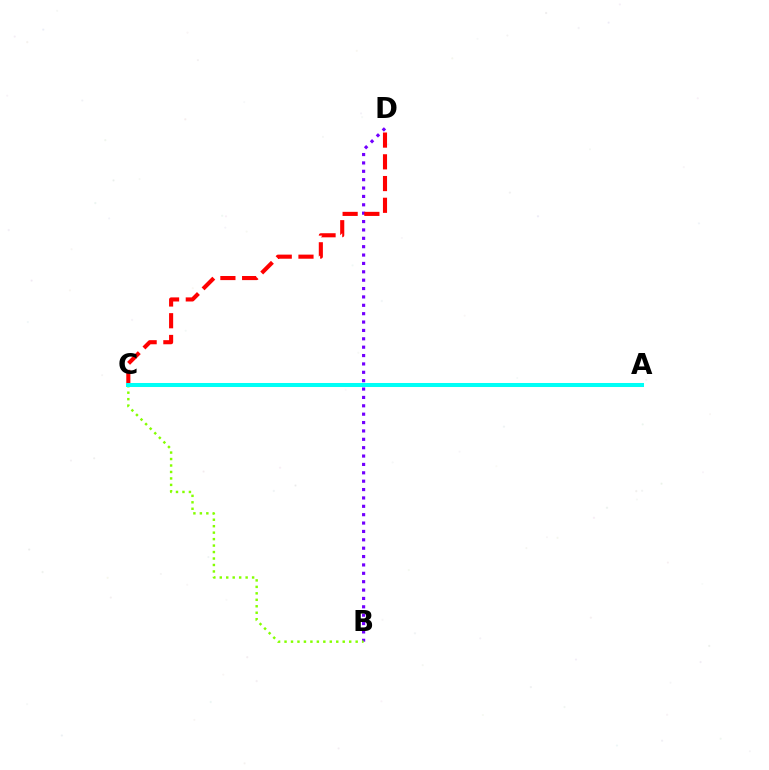{('B', 'D'): [{'color': '#7200ff', 'line_style': 'dotted', 'thickness': 2.28}], ('B', 'C'): [{'color': '#84ff00', 'line_style': 'dotted', 'thickness': 1.76}], ('C', 'D'): [{'color': '#ff0000', 'line_style': 'dashed', 'thickness': 2.95}], ('A', 'C'): [{'color': '#00fff6', 'line_style': 'solid', 'thickness': 2.9}]}